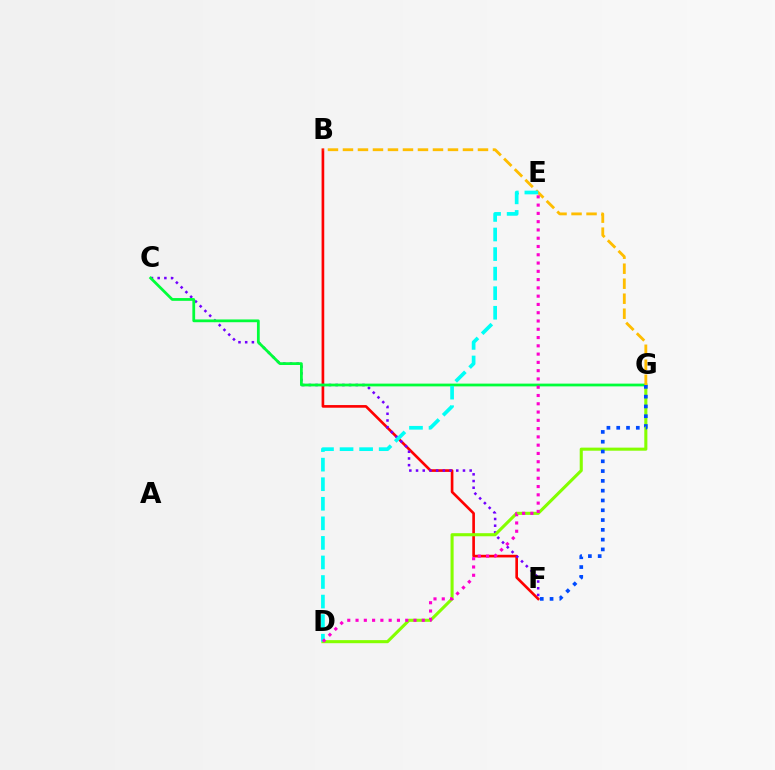{('B', 'F'): [{'color': '#ff0000', 'line_style': 'solid', 'thickness': 1.91}], ('C', 'F'): [{'color': '#7200ff', 'line_style': 'dotted', 'thickness': 1.82}], ('D', 'G'): [{'color': '#84ff00', 'line_style': 'solid', 'thickness': 2.21}], ('C', 'G'): [{'color': '#00ff39', 'line_style': 'solid', 'thickness': 1.99}], ('F', 'G'): [{'color': '#004bff', 'line_style': 'dotted', 'thickness': 2.66}], ('B', 'G'): [{'color': '#ffbd00', 'line_style': 'dashed', 'thickness': 2.04}], ('D', 'E'): [{'color': '#00fff6', 'line_style': 'dashed', 'thickness': 2.66}, {'color': '#ff00cf', 'line_style': 'dotted', 'thickness': 2.25}]}